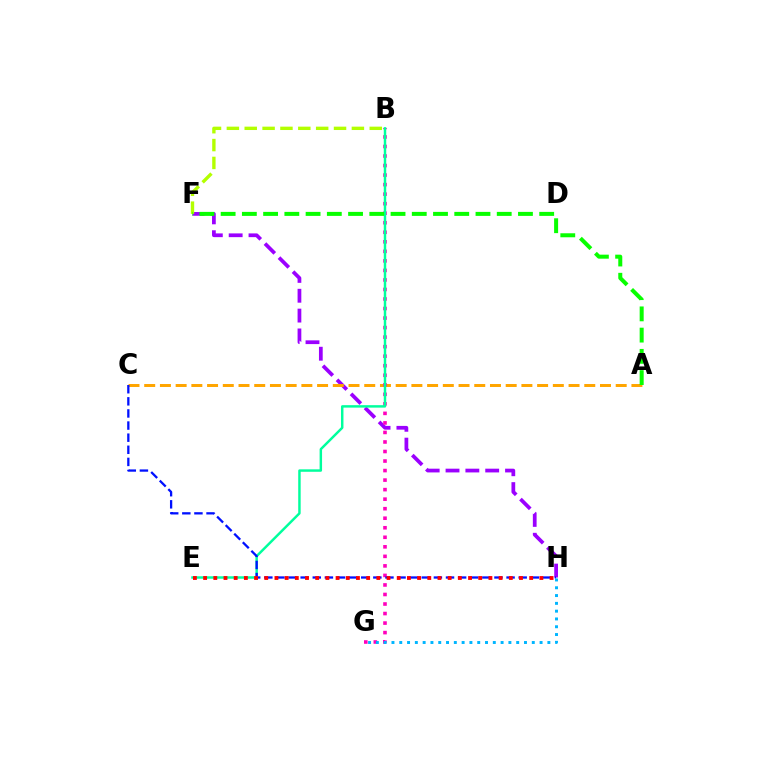{('F', 'H'): [{'color': '#9b00ff', 'line_style': 'dashed', 'thickness': 2.7}], ('A', 'C'): [{'color': '#ffa500', 'line_style': 'dashed', 'thickness': 2.14}], ('B', 'F'): [{'color': '#b3ff00', 'line_style': 'dashed', 'thickness': 2.43}], ('B', 'G'): [{'color': '#ff00bd', 'line_style': 'dotted', 'thickness': 2.59}], ('B', 'E'): [{'color': '#00ff9d', 'line_style': 'solid', 'thickness': 1.77}], ('C', 'H'): [{'color': '#0010ff', 'line_style': 'dashed', 'thickness': 1.65}], ('E', 'H'): [{'color': '#ff0000', 'line_style': 'dotted', 'thickness': 2.77}], ('G', 'H'): [{'color': '#00b5ff', 'line_style': 'dotted', 'thickness': 2.12}], ('A', 'F'): [{'color': '#08ff00', 'line_style': 'dashed', 'thickness': 2.89}]}